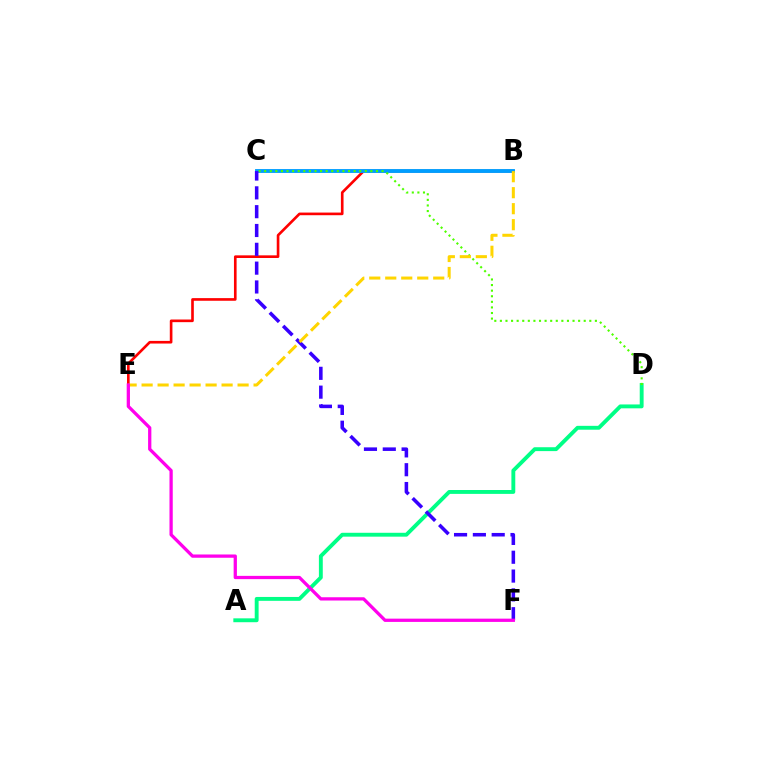{('A', 'D'): [{'color': '#00ff86', 'line_style': 'solid', 'thickness': 2.79}], ('B', 'E'): [{'color': '#ff0000', 'line_style': 'solid', 'thickness': 1.9}, {'color': '#ffd500', 'line_style': 'dashed', 'thickness': 2.17}], ('B', 'C'): [{'color': '#009eff', 'line_style': 'solid', 'thickness': 2.78}], ('C', 'D'): [{'color': '#4fff00', 'line_style': 'dotted', 'thickness': 1.52}], ('C', 'F'): [{'color': '#3700ff', 'line_style': 'dashed', 'thickness': 2.56}], ('E', 'F'): [{'color': '#ff00ed', 'line_style': 'solid', 'thickness': 2.35}]}